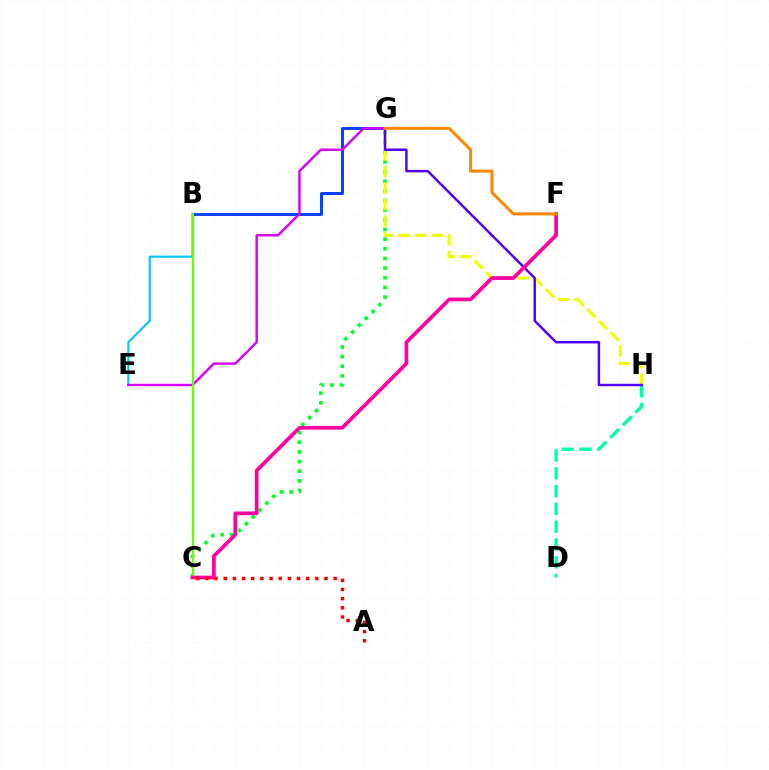{('B', 'G'): [{'color': '#003fff', 'line_style': 'solid', 'thickness': 2.11}], ('C', 'G'): [{'color': '#00ff27', 'line_style': 'dotted', 'thickness': 2.62}], ('G', 'H'): [{'color': '#eeff00', 'line_style': 'dashed', 'thickness': 2.25}, {'color': '#4f00ff', 'line_style': 'solid', 'thickness': 1.77}], ('B', 'E'): [{'color': '#00c7ff', 'line_style': 'solid', 'thickness': 1.54}], ('E', 'G'): [{'color': '#d600ff', 'line_style': 'solid', 'thickness': 1.75}], ('B', 'C'): [{'color': '#66ff00', 'line_style': 'solid', 'thickness': 1.56}], ('D', 'H'): [{'color': '#00ffaf', 'line_style': 'dashed', 'thickness': 2.42}], ('C', 'F'): [{'color': '#ff00a0', 'line_style': 'solid', 'thickness': 2.66}], ('F', 'G'): [{'color': '#ff8800', 'line_style': 'solid', 'thickness': 2.18}], ('A', 'C'): [{'color': '#ff0000', 'line_style': 'dotted', 'thickness': 2.49}]}